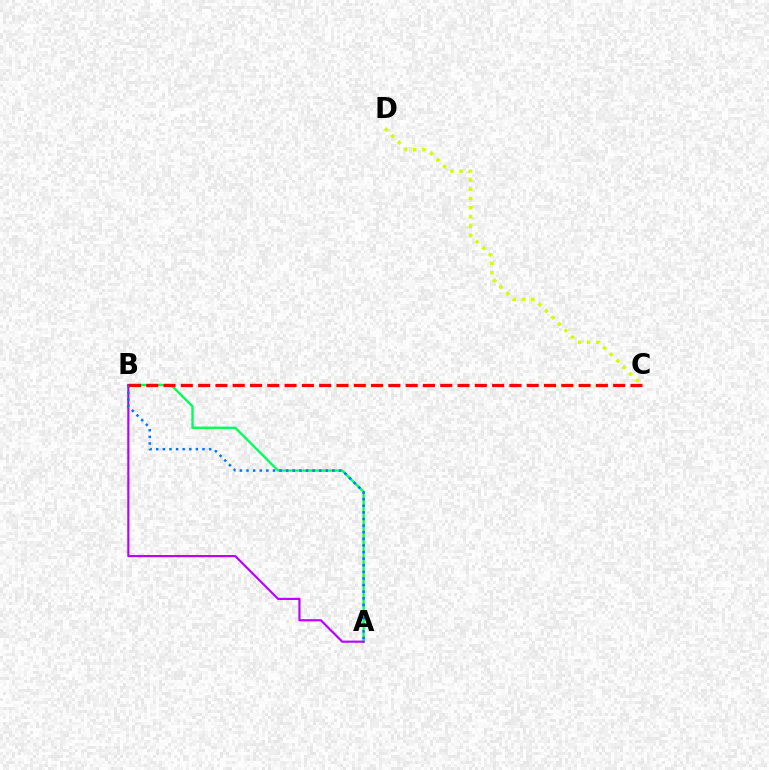{('C', 'D'): [{'color': '#d1ff00', 'line_style': 'dotted', 'thickness': 2.5}], ('A', 'B'): [{'color': '#00ff5c', 'line_style': 'solid', 'thickness': 1.7}, {'color': '#b900ff', 'line_style': 'solid', 'thickness': 1.55}, {'color': '#0074ff', 'line_style': 'dotted', 'thickness': 1.8}], ('B', 'C'): [{'color': '#ff0000', 'line_style': 'dashed', 'thickness': 2.35}]}